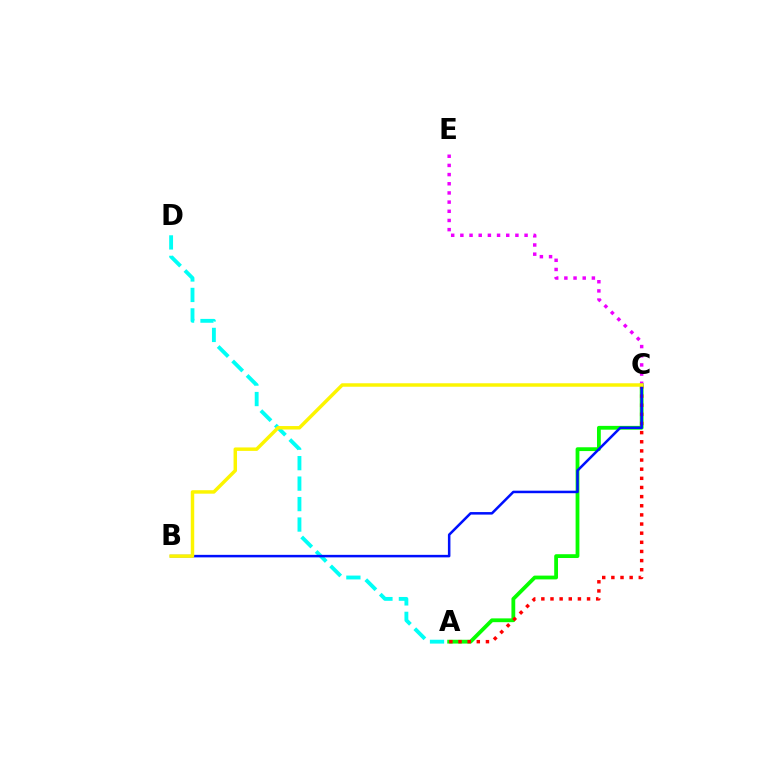{('A', 'C'): [{'color': '#08ff00', 'line_style': 'solid', 'thickness': 2.74}, {'color': '#ff0000', 'line_style': 'dotted', 'thickness': 2.48}], ('C', 'E'): [{'color': '#ee00ff', 'line_style': 'dotted', 'thickness': 2.49}], ('A', 'D'): [{'color': '#00fff6', 'line_style': 'dashed', 'thickness': 2.78}], ('B', 'C'): [{'color': '#0010ff', 'line_style': 'solid', 'thickness': 1.82}, {'color': '#fcf500', 'line_style': 'solid', 'thickness': 2.49}]}